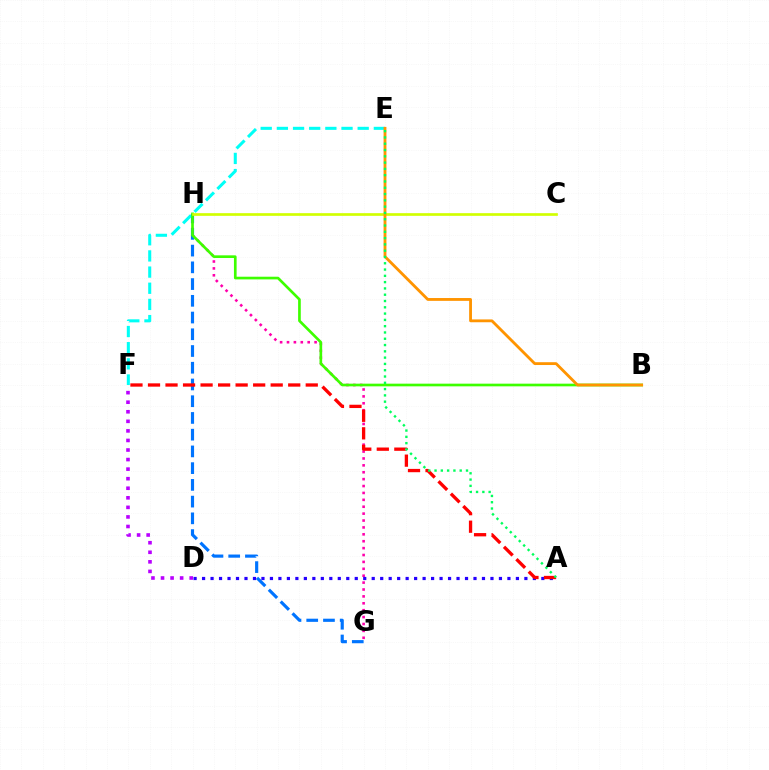{('G', 'H'): [{'color': '#ff00ac', 'line_style': 'dotted', 'thickness': 1.87}, {'color': '#0074ff', 'line_style': 'dashed', 'thickness': 2.27}], ('D', 'F'): [{'color': '#b900ff', 'line_style': 'dotted', 'thickness': 2.6}], ('A', 'D'): [{'color': '#2500ff', 'line_style': 'dotted', 'thickness': 2.3}], ('A', 'F'): [{'color': '#ff0000', 'line_style': 'dashed', 'thickness': 2.38}], ('E', 'F'): [{'color': '#00fff6', 'line_style': 'dashed', 'thickness': 2.2}], ('B', 'H'): [{'color': '#3dff00', 'line_style': 'solid', 'thickness': 1.92}], ('C', 'H'): [{'color': '#d1ff00', 'line_style': 'solid', 'thickness': 1.93}], ('B', 'E'): [{'color': '#ff9400', 'line_style': 'solid', 'thickness': 2.03}], ('A', 'E'): [{'color': '#00ff5c', 'line_style': 'dotted', 'thickness': 1.71}]}